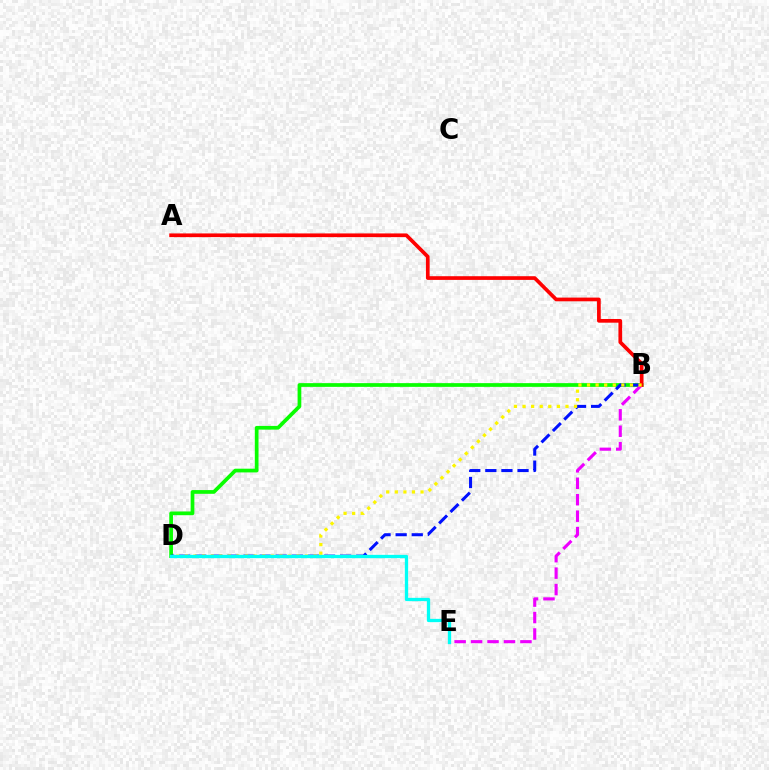{('B', 'D'): [{'color': '#08ff00', 'line_style': 'solid', 'thickness': 2.68}, {'color': '#0010ff', 'line_style': 'dashed', 'thickness': 2.19}, {'color': '#fcf500', 'line_style': 'dotted', 'thickness': 2.33}], ('B', 'E'): [{'color': '#ee00ff', 'line_style': 'dashed', 'thickness': 2.24}], ('A', 'B'): [{'color': '#ff0000', 'line_style': 'solid', 'thickness': 2.66}], ('D', 'E'): [{'color': '#00fff6', 'line_style': 'solid', 'thickness': 2.37}]}